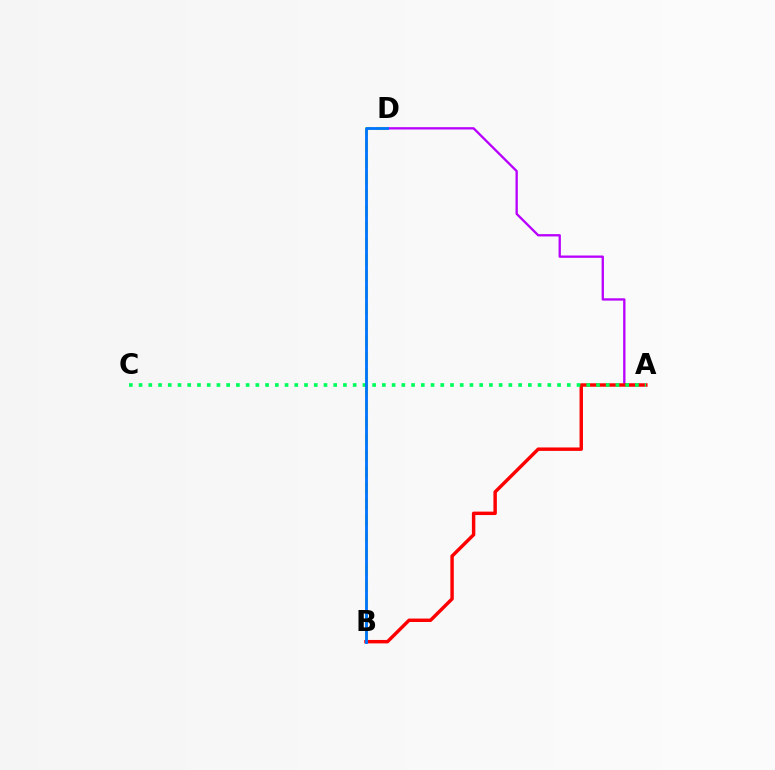{('A', 'D'): [{'color': '#b900ff', 'line_style': 'solid', 'thickness': 1.67}], ('A', 'B'): [{'color': '#ff0000', 'line_style': 'solid', 'thickness': 2.47}], ('A', 'C'): [{'color': '#00ff5c', 'line_style': 'dotted', 'thickness': 2.64}], ('B', 'D'): [{'color': '#d1ff00', 'line_style': 'dashed', 'thickness': 2.21}, {'color': '#0074ff', 'line_style': 'solid', 'thickness': 2.05}]}